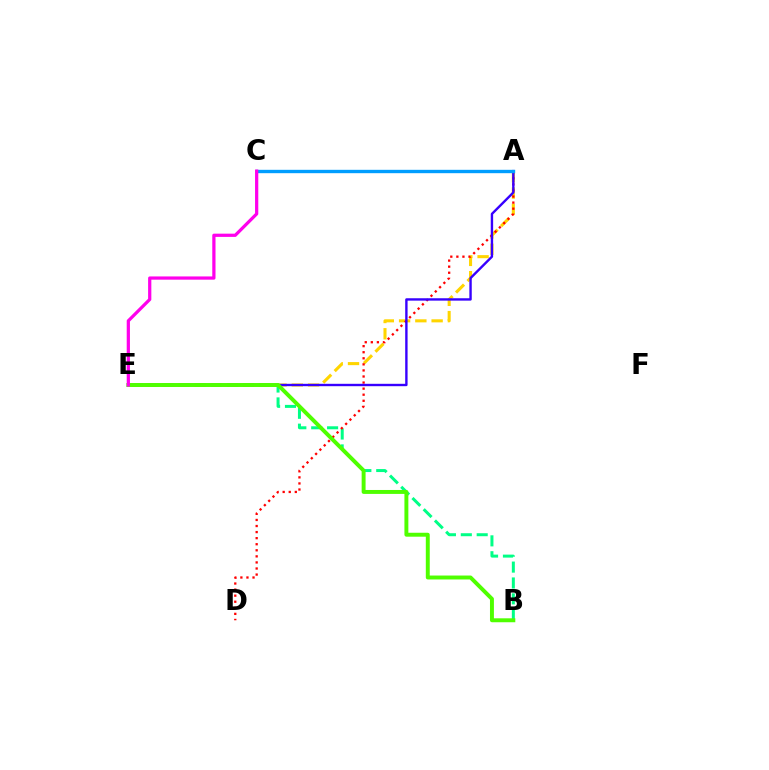{('B', 'E'): [{'color': '#00ff86', 'line_style': 'dashed', 'thickness': 2.16}, {'color': '#4fff00', 'line_style': 'solid', 'thickness': 2.83}], ('A', 'E'): [{'color': '#ffd500', 'line_style': 'dashed', 'thickness': 2.21}, {'color': '#3700ff', 'line_style': 'solid', 'thickness': 1.72}], ('A', 'D'): [{'color': '#ff0000', 'line_style': 'dotted', 'thickness': 1.65}], ('A', 'C'): [{'color': '#009eff', 'line_style': 'solid', 'thickness': 2.43}], ('C', 'E'): [{'color': '#ff00ed', 'line_style': 'solid', 'thickness': 2.33}]}